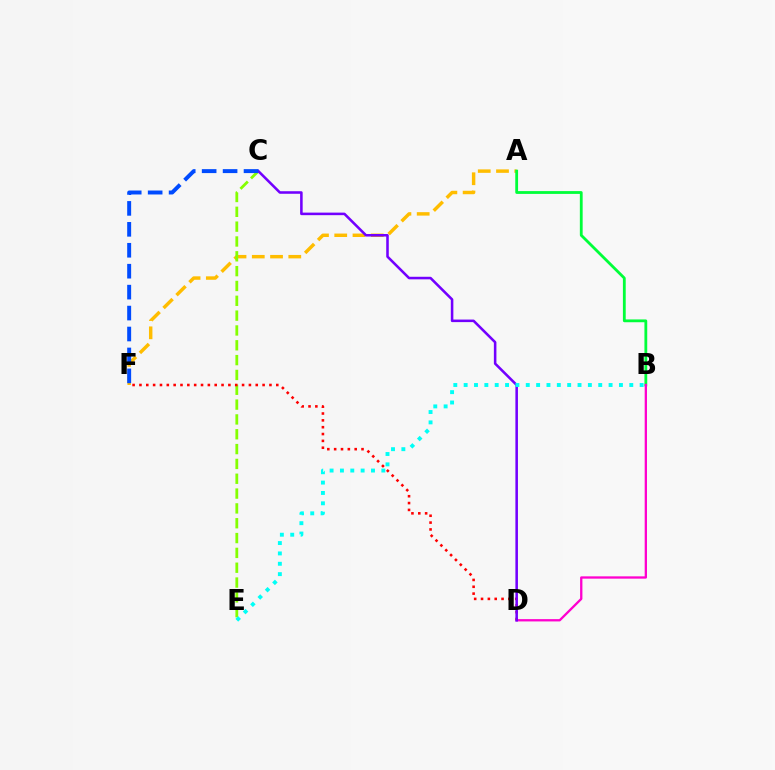{('A', 'F'): [{'color': '#ffbd00', 'line_style': 'dashed', 'thickness': 2.48}], ('A', 'B'): [{'color': '#00ff39', 'line_style': 'solid', 'thickness': 2.02}], ('C', 'E'): [{'color': '#84ff00', 'line_style': 'dashed', 'thickness': 2.01}], ('B', 'D'): [{'color': '#ff00cf', 'line_style': 'solid', 'thickness': 1.66}], ('D', 'F'): [{'color': '#ff0000', 'line_style': 'dotted', 'thickness': 1.86}], ('C', 'D'): [{'color': '#7200ff', 'line_style': 'solid', 'thickness': 1.84}], ('C', 'F'): [{'color': '#004bff', 'line_style': 'dashed', 'thickness': 2.84}], ('B', 'E'): [{'color': '#00fff6', 'line_style': 'dotted', 'thickness': 2.81}]}